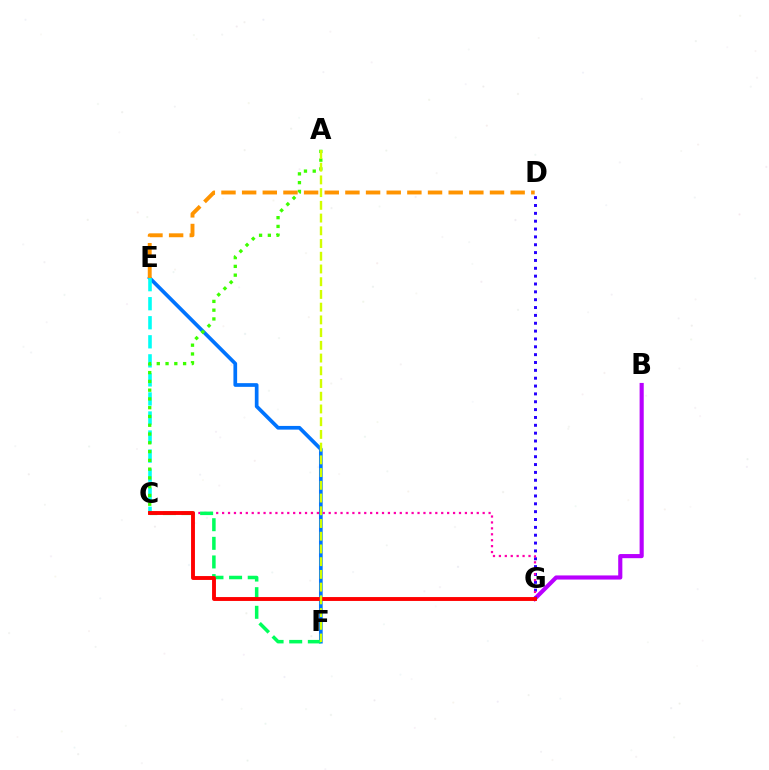{('B', 'G'): [{'color': '#b900ff', 'line_style': 'solid', 'thickness': 2.97}], ('D', 'G'): [{'color': '#2500ff', 'line_style': 'dotted', 'thickness': 2.13}], ('E', 'F'): [{'color': '#0074ff', 'line_style': 'solid', 'thickness': 2.66}], ('C', 'G'): [{'color': '#ff00ac', 'line_style': 'dotted', 'thickness': 1.61}, {'color': '#ff0000', 'line_style': 'solid', 'thickness': 2.79}], ('C', 'E'): [{'color': '#00fff6', 'line_style': 'dashed', 'thickness': 2.59}], ('C', 'F'): [{'color': '#00ff5c', 'line_style': 'dashed', 'thickness': 2.53}], ('A', 'C'): [{'color': '#3dff00', 'line_style': 'dotted', 'thickness': 2.38}], ('D', 'E'): [{'color': '#ff9400', 'line_style': 'dashed', 'thickness': 2.81}], ('A', 'F'): [{'color': '#d1ff00', 'line_style': 'dashed', 'thickness': 1.73}]}